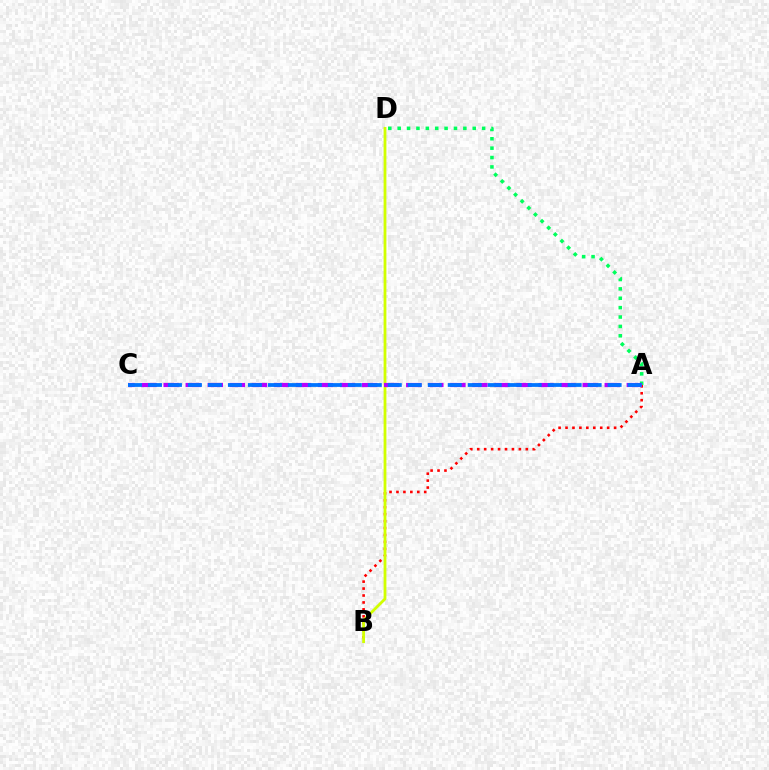{('A', 'D'): [{'color': '#00ff5c', 'line_style': 'dotted', 'thickness': 2.55}], ('A', 'B'): [{'color': '#ff0000', 'line_style': 'dotted', 'thickness': 1.89}], ('B', 'D'): [{'color': '#d1ff00', 'line_style': 'solid', 'thickness': 2.01}], ('A', 'C'): [{'color': '#b900ff', 'line_style': 'dashed', 'thickness': 3.0}, {'color': '#0074ff', 'line_style': 'dashed', 'thickness': 2.71}]}